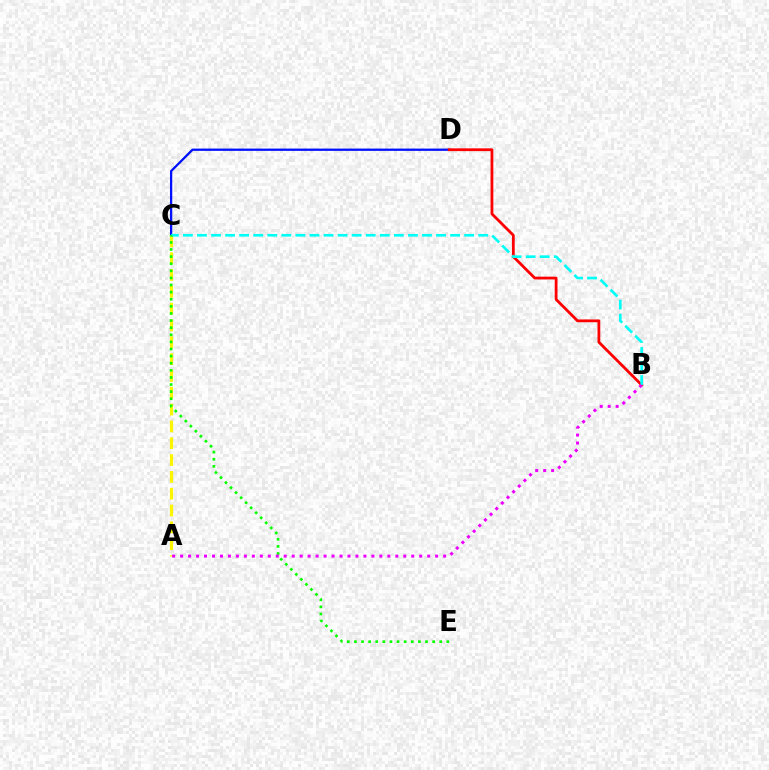{('C', 'D'): [{'color': '#0010ff', 'line_style': 'solid', 'thickness': 1.64}], ('A', 'C'): [{'color': '#fcf500', 'line_style': 'dashed', 'thickness': 2.29}], ('B', 'D'): [{'color': '#ff0000', 'line_style': 'solid', 'thickness': 2.0}], ('B', 'C'): [{'color': '#00fff6', 'line_style': 'dashed', 'thickness': 1.91}], ('C', 'E'): [{'color': '#08ff00', 'line_style': 'dotted', 'thickness': 1.93}], ('A', 'B'): [{'color': '#ee00ff', 'line_style': 'dotted', 'thickness': 2.17}]}